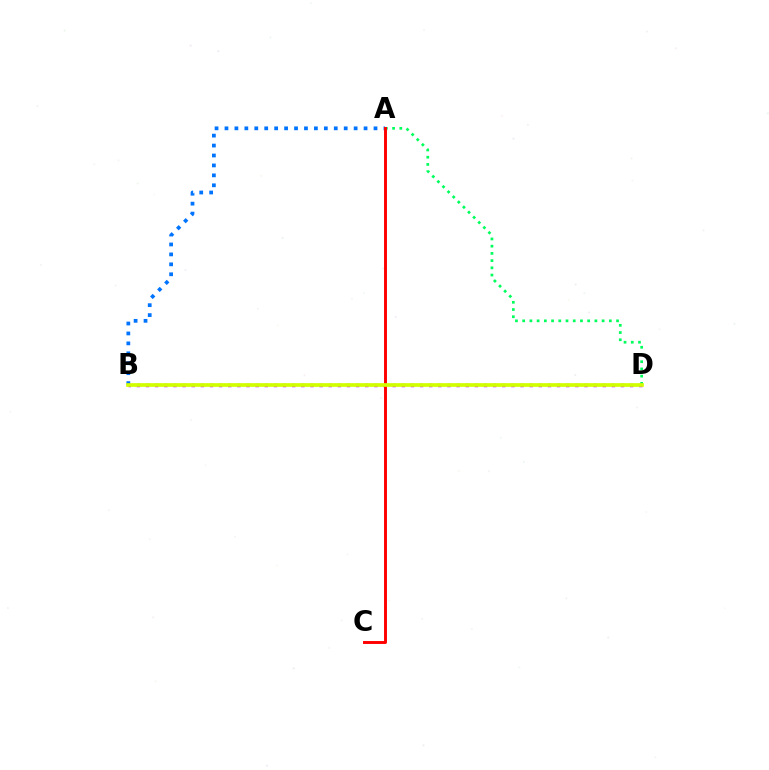{('A', 'B'): [{'color': '#0074ff', 'line_style': 'dotted', 'thickness': 2.7}], ('A', 'D'): [{'color': '#00ff5c', 'line_style': 'dotted', 'thickness': 1.96}], ('B', 'D'): [{'color': '#b900ff', 'line_style': 'dotted', 'thickness': 2.48}, {'color': '#d1ff00', 'line_style': 'solid', 'thickness': 2.66}], ('A', 'C'): [{'color': '#ff0000', 'line_style': 'solid', 'thickness': 2.11}]}